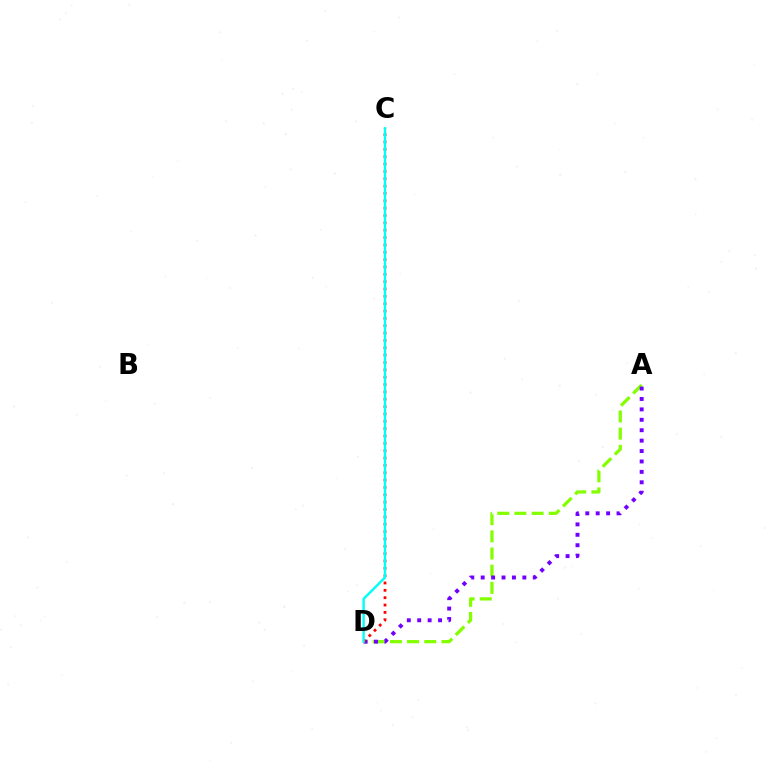{('A', 'D'): [{'color': '#84ff00', 'line_style': 'dashed', 'thickness': 2.33}, {'color': '#7200ff', 'line_style': 'dotted', 'thickness': 2.83}], ('C', 'D'): [{'color': '#ff0000', 'line_style': 'dotted', 'thickness': 2.0}, {'color': '#00fff6', 'line_style': 'solid', 'thickness': 1.74}]}